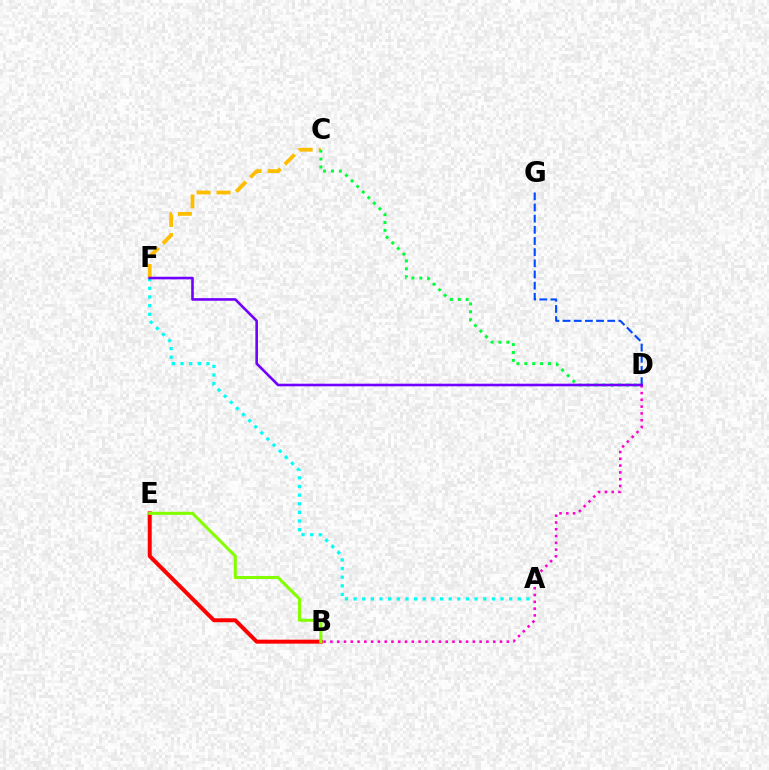{('B', 'E'): [{'color': '#ff0000', 'line_style': 'solid', 'thickness': 2.87}, {'color': '#84ff00', 'line_style': 'solid', 'thickness': 2.19}], ('C', 'F'): [{'color': '#ffbd00', 'line_style': 'dashed', 'thickness': 2.71}], ('A', 'F'): [{'color': '#00fff6', 'line_style': 'dotted', 'thickness': 2.35}], ('C', 'D'): [{'color': '#00ff39', 'line_style': 'dotted', 'thickness': 2.14}], ('D', 'G'): [{'color': '#004bff', 'line_style': 'dashed', 'thickness': 1.52}], ('B', 'D'): [{'color': '#ff00cf', 'line_style': 'dotted', 'thickness': 1.84}], ('D', 'F'): [{'color': '#7200ff', 'line_style': 'solid', 'thickness': 1.88}]}